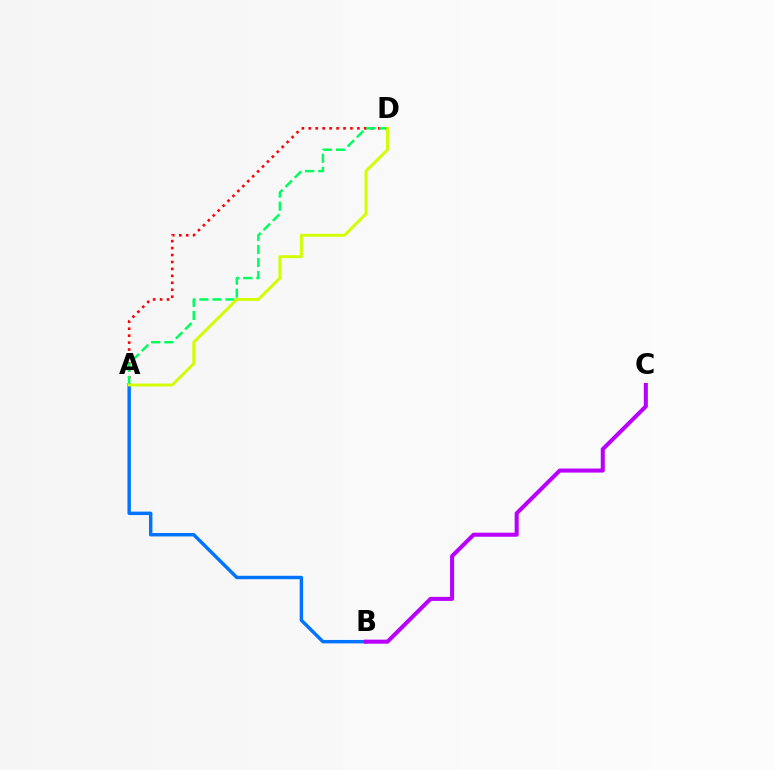{('A', 'D'): [{'color': '#ff0000', 'line_style': 'dotted', 'thickness': 1.89}, {'color': '#00ff5c', 'line_style': 'dashed', 'thickness': 1.77}, {'color': '#d1ff00', 'line_style': 'solid', 'thickness': 2.09}], ('A', 'B'): [{'color': '#0074ff', 'line_style': 'solid', 'thickness': 2.47}], ('B', 'C'): [{'color': '#b900ff', 'line_style': 'solid', 'thickness': 2.91}]}